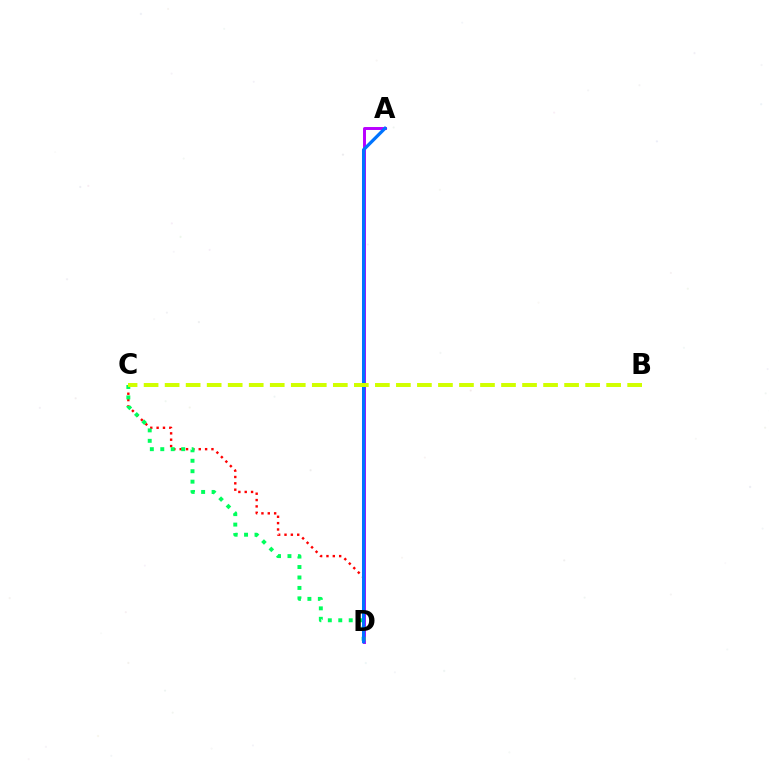{('C', 'D'): [{'color': '#ff0000', 'line_style': 'dotted', 'thickness': 1.73}, {'color': '#00ff5c', 'line_style': 'dotted', 'thickness': 2.84}], ('A', 'D'): [{'color': '#b900ff', 'line_style': 'solid', 'thickness': 2.12}, {'color': '#0074ff', 'line_style': 'solid', 'thickness': 2.34}], ('B', 'C'): [{'color': '#d1ff00', 'line_style': 'dashed', 'thickness': 2.86}]}